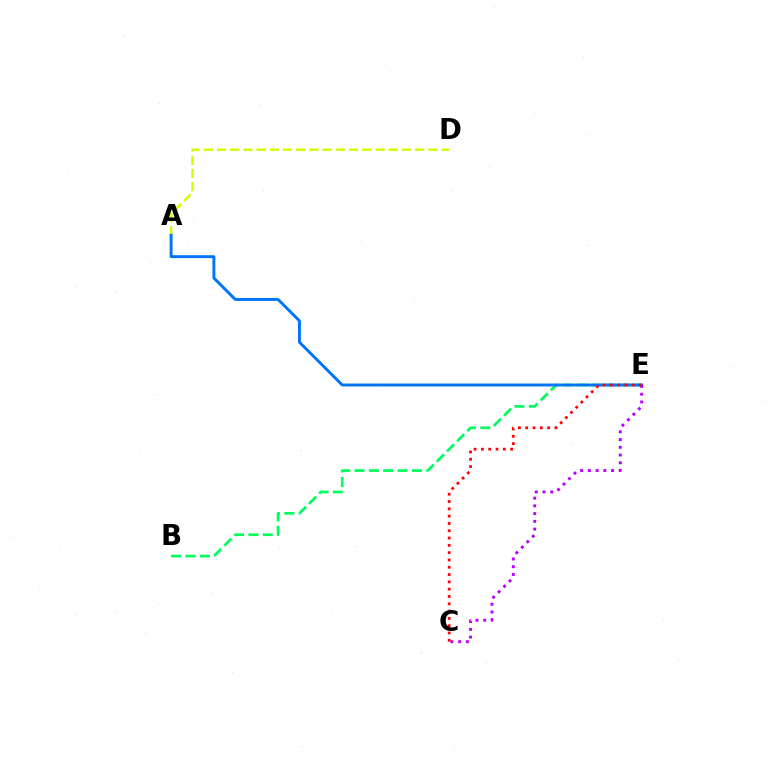{('A', 'D'): [{'color': '#d1ff00', 'line_style': 'dashed', 'thickness': 1.79}], ('B', 'E'): [{'color': '#00ff5c', 'line_style': 'dashed', 'thickness': 1.95}], ('A', 'E'): [{'color': '#0074ff', 'line_style': 'solid', 'thickness': 2.11}], ('C', 'E'): [{'color': '#b900ff', 'line_style': 'dotted', 'thickness': 2.1}, {'color': '#ff0000', 'line_style': 'dotted', 'thickness': 1.98}]}